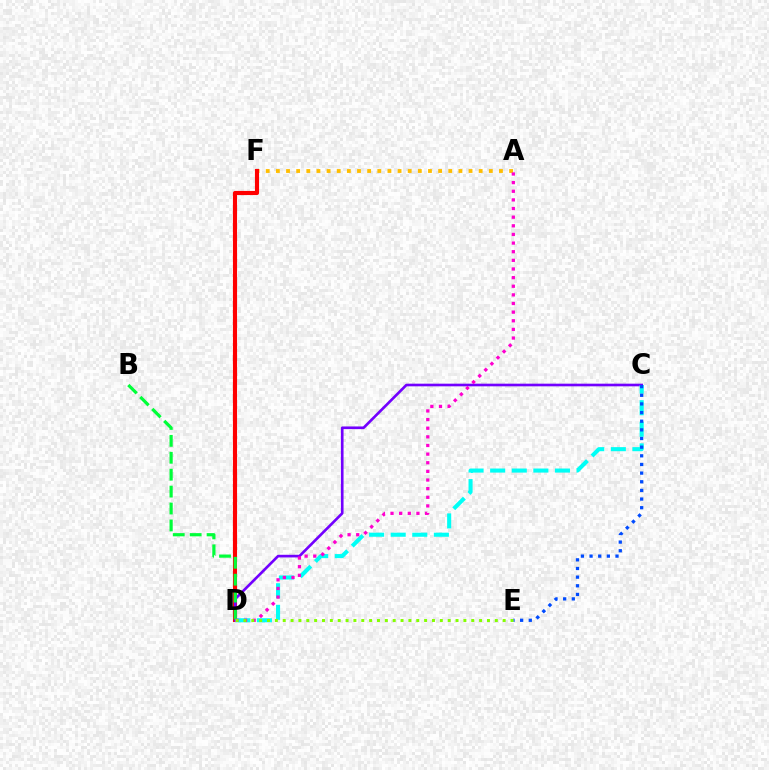{('A', 'F'): [{'color': '#ffbd00', 'line_style': 'dotted', 'thickness': 2.75}], ('D', 'F'): [{'color': '#ff0000', 'line_style': 'solid', 'thickness': 2.96}], ('C', 'D'): [{'color': '#7200ff', 'line_style': 'solid', 'thickness': 1.91}, {'color': '#00fff6', 'line_style': 'dashed', 'thickness': 2.93}], ('B', 'D'): [{'color': '#00ff39', 'line_style': 'dashed', 'thickness': 2.3}], ('C', 'E'): [{'color': '#004bff', 'line_style': 'dotted', 'thickness': 2.35}], ('A', 'D'): [{'color': '#ff00cf', 'line_style': 'dotted', 'thickness': 2.35}], ('D', 'E'): [{'color': '#84ff00', 'line_style': 'dotted', 'thickness': 2.13}]}